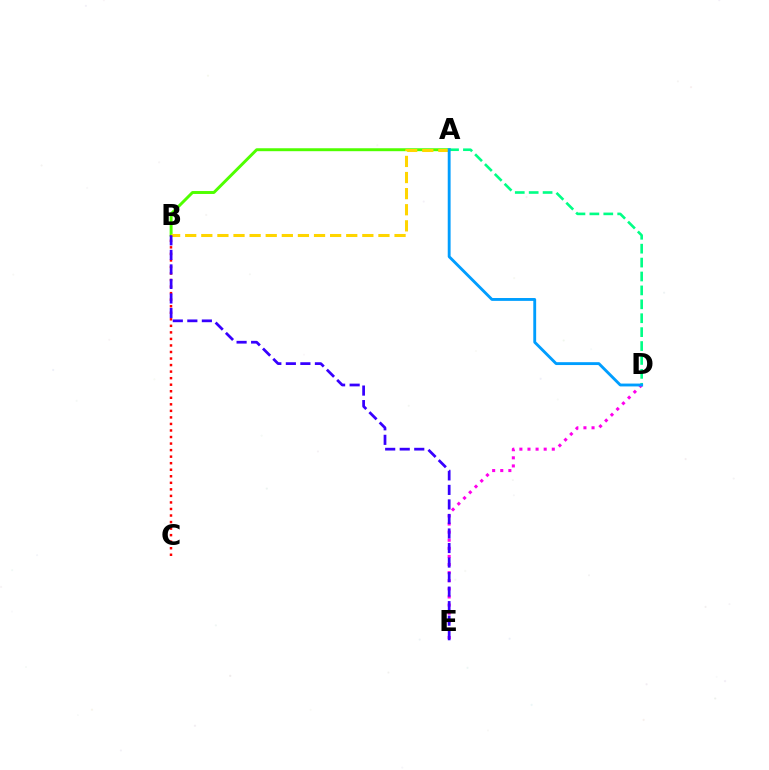{('A', 'B'): [{'color': '#4fff00', 'line_style': 'solid', 'thickness': 2.12}, {'color': '#ffd500', 'line_style': 'dashed', 'thickness': 2.19}], ('D', 'E'): [{'color': '#ff00ed', 'line_style': 'dotted', 'thickness': 2.2}], ('B', 'C'): [{'color': '#ff0000', 'line_style': 'dotted', 'thickness': 1.78}], ('B', 'E'): [{'color': '#3700ff', 'line_style': 'dashed', 'thickness': 1.97}], ('A', 'D'): [{'color': '#00ff86', 'line_style': 'dashed', 'thickness': 1.89}, {'color': '#009eff', 'line_style': 'solid', 'thickness': 2.06}]}